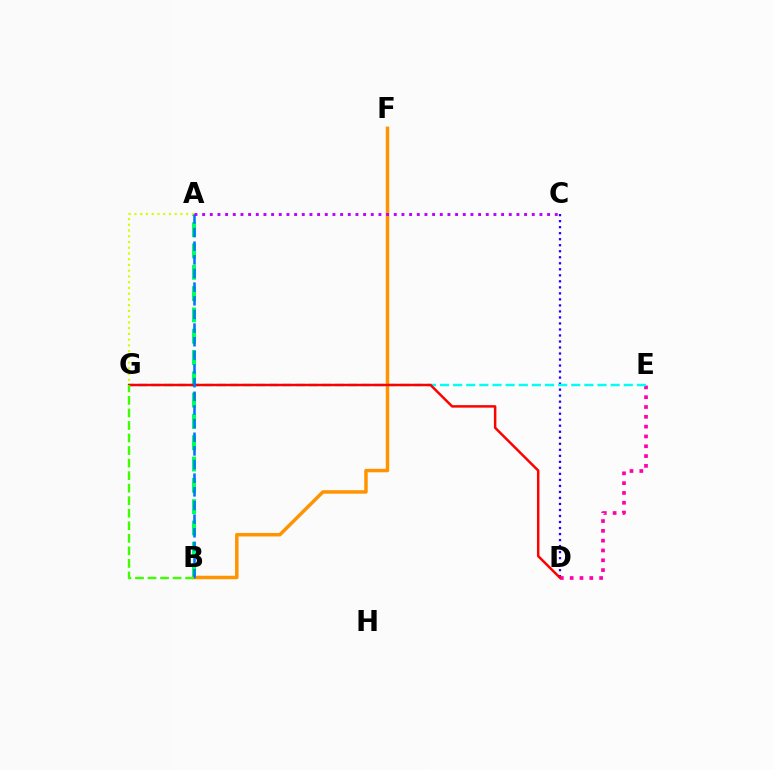{('A', 'B'): [{'color': '#00ff5c', 'line_style': 'dashed', 'thickness': 2.89}, {'color': '#0074ff', 'line_style': 'dashed', 'thickness': 1.85}], ('C', 'D'): [{'color': '#2500ff', 'line_style': 'dotted', 'thickness': 1.63}], ('A', 'G'): [{'color': '#d1ff00', 'line_style': 'dotted', 'thickness': 1.56}], ('D', 'E'): [{'color': '#ff00ac', 'line_style': 'dotted', 'thickness': 2.67}], ('E', 'G'): [{'color': '#00fff6', 'line_style': 'dashed', 'thickness': 1.78}], ('B', 'F'): [{'color': '#ff9400', 'line_style': 'solid', 'thickness': 2.51}], ('D', 'G'): [{'color': '#ff0000', 'line_style': 'solid', 'thickness': 1.79}], ('B', 'G'): [{'color': '#3dff00', 'line_style': 'dashed', 'thickness': 1.7}], ('A', 'C'): [{'color': '#b900ff', 'line_style': 'dotted', 'thickness': 2.08}]}